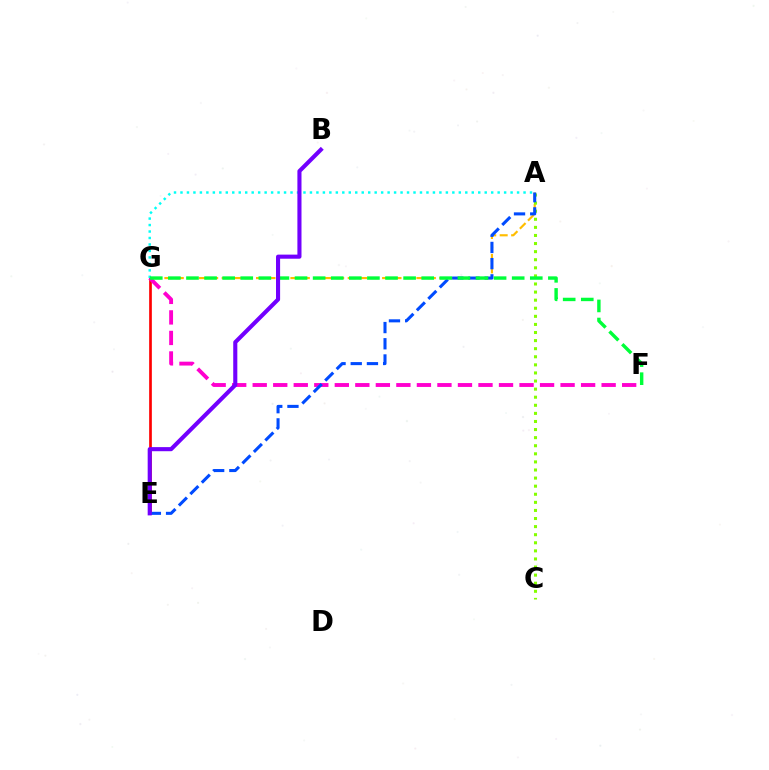{('A', 'G'): [{'color': '#ffbd00', 'line_style': 'dashed', 'thickness': 1.56}, {'color': '#00fff6', 'line_style': 'dotted', 'thickness': 1.76}], ('A', 'C'): [{'color': '#84ff00', 'line_style': 'dotted', 'thickness': 2.2}], ('E', 'G'): [{'color': '#ff0000', 'line_style': 'solid', 'thickness': 1.93}], ('F', 'G'): [{'color': '#ff00cf', 'line_style': 'dashed', 'thickness': 2.79}, {'color': '#00ff39', 'line_style': 'dashed', 'thickness': 2.46}], ('A', 'E'): [{'color': '#004bff', 'line_style': 'dashed', 'thickness': 2.2}], ('B', 'E'): [{'color': '#7200ff', 'line_style': 'solid', 'thickness': 2.95}]}